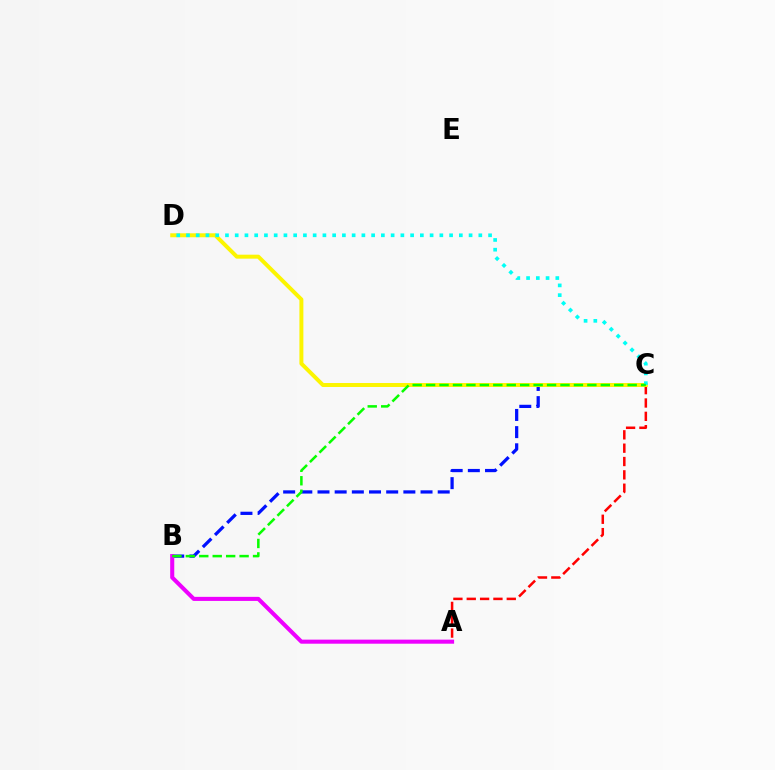{('B', 'C'): [{'color': '#0010ff', 'line_style': 'dashed', 'thickness': 2.33}, {'color': '#08ff00', 'line_style': 'dashed', 'thickness': 1.83}], ('A', 'C'): [{'color': '#ff0000', 'line_style': 'dashed', 'thickness': 1.81}], ('A', 'B'): [{'color': '#ee00ff', 'line_style': 'solid', 'thickness': 2.93}], ('C', 'D'): [{'color': '#fcf500', 'line_style': 'solid', 'thickness': 2.86}, {'color': '#00fff6', 'line_style': 'dotted', 'thickness': 2.65}]}